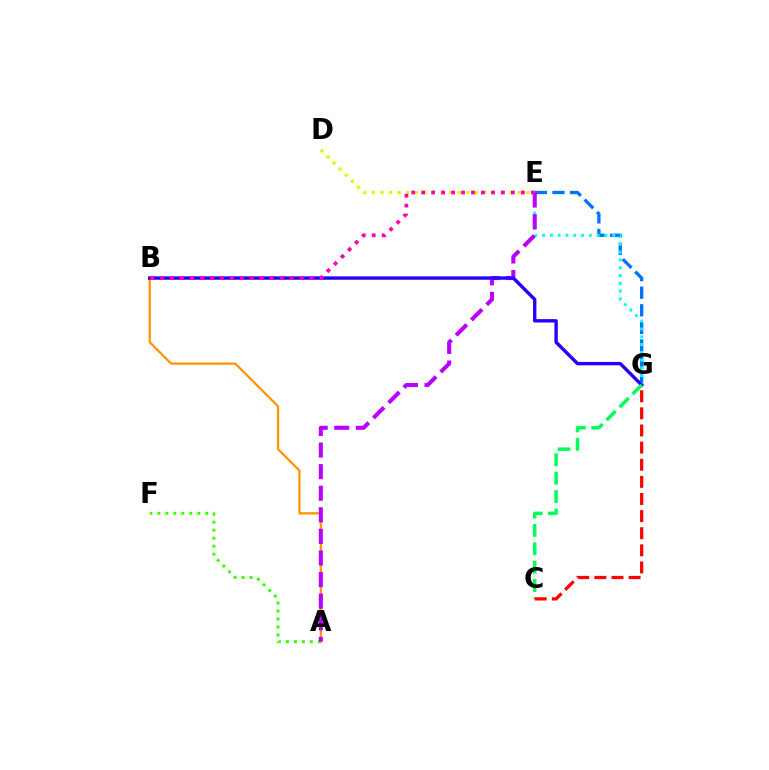{('D', 'E'): [{'color': '#d1ff00', 'line_style': 'dotted', 'thickness': 2.33}], ('E', 'G'): [{'color': '#0074ff', 'line_style': 'dashed', 'thickness': 2.39}, {'color': '#00fff6', 'line_style': 'dotted', 'thickness': 2.12}], ('A', 'B'): [{'color': '#ff9400', 'line_style': 'solid', 'thickness': 1.63}], ('A', 'F'): [{'color': '#3dff00', 'line_style': 'dotted', 'thickness': 2.17}], ('A', 'E'): [{'color': '#b900ff', 'line_style': 'dashed', 'thickness': 2.93}], ('B', 'G'): [{'color': '#2500ff', 'line_style': 'solid', 'thickness': 2.44}], ('B', 'E'): [{'color': '#ff00ac', 'line_style': 'dotted', 'thickness': 2.71}], ('C', 'G'): [{'color': '#00ff5c', 'line_style': 'dashed', 'thickness': 2.5}, {'color': '#ff0000', 'line_style': 'dashed', 'thickness': 2.33}]}